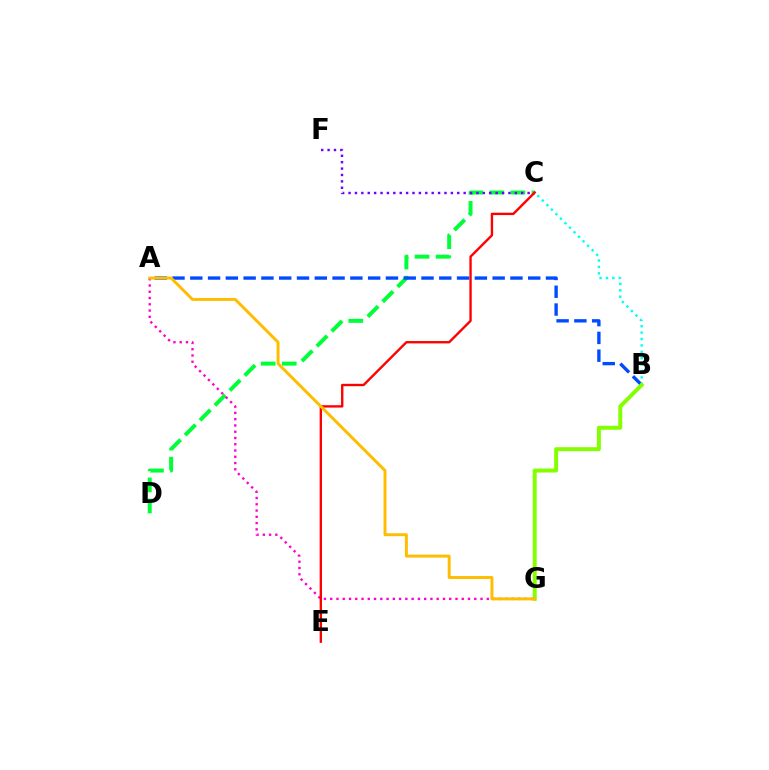{('C', 'D'): [{'color': '#00ff39', 'line_style': 'dashed', 'thickness': 2.86}], ('C', 'F'): [{'color': '#7200ff', 'line_style': 'dotted', 'thickness': 1.74}], ('A', 'G'): [{'color': '#ff00cf', 'line_style': 'dotted', 'thickness': 1.7}, {'color': '#ffbd00', 'line_style': 'solid', 'thickness': 2.12}], ('C', 'E'): [{'color': '#ff0000', 'line_style': 'solid', 'thickness': 1.71}], ('A', 'B'): [{'color': '#004bff', 'line_style': 'dashed', 'thickness': 2.42}], ('B', 'C'): [{'color': '#00fff6', 'line_style': 'dotted', 'thickness': 1.74}], ('B', 'G'): [{'color': '#84ff00', 'line_style': 'solid', 'thickness': 2.84}]}